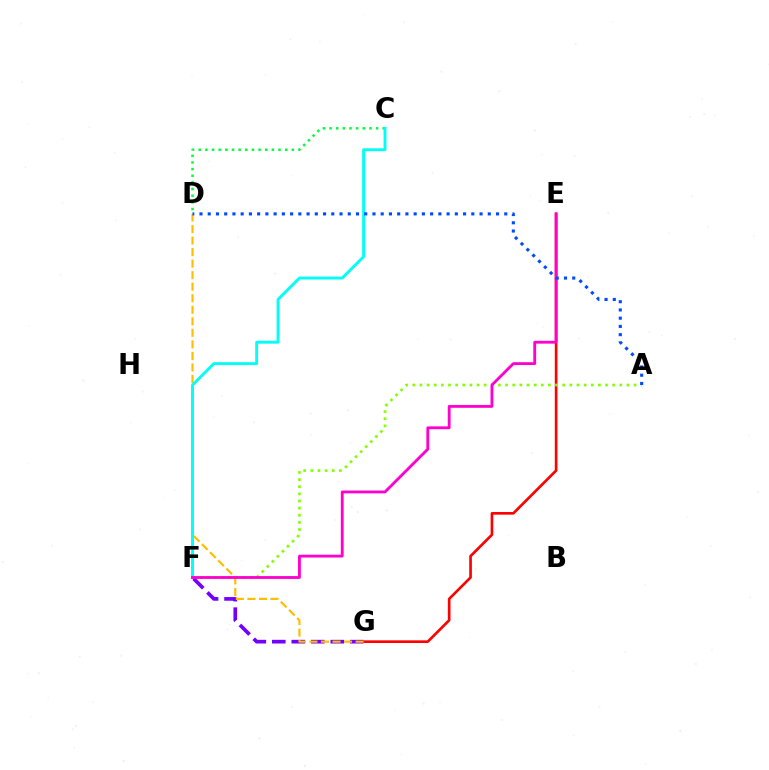{('F', 'G'): [{'color': '#7200ff', 'line_style': 'dashed', 'thickness': 2.65}], ('C', 'D'): [{'color': '#00ff39', 'line_style': 'dotted', 'thickness': 1.81}], ('E', 'G'): [{'color': '#ff0000', 'line_style': 'solid', 'thickness': 1.91}], ('D', 'G'): [{'color': '#ffbd00', 'line_style': 'dashed', 'thickness': 1.57}], ('A', 'F'): [{'color': '#84ff00', 'line_style': 'dotted', 'thickness': 1.94}], ('C', 'F'): [{'color': '#00fff6', 'line_style': 'solid', 'thickness': 2.09}], ('E', 'F'): [{'color': '#ff00cf', 'line_style': 'solid', 'thickness': 2.04}], ('A', 'D'): [{'color': '#004bff', 'line_style': 'dotted', 'thickness': 2.24}]}